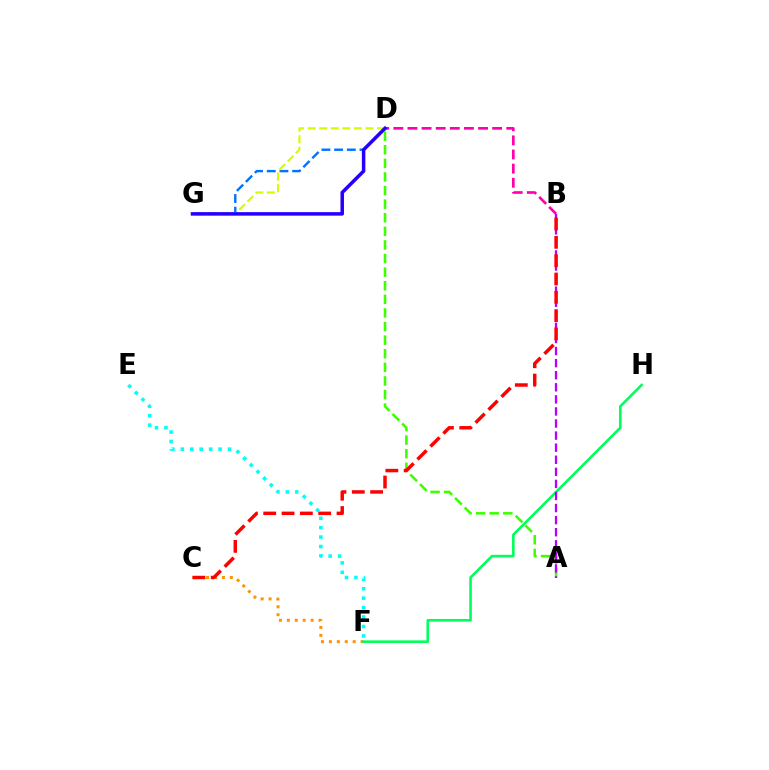{('C', 'F'): [{'color': '#ff9400', 'line_style': 'dotted', 'thickness': 2.15}], ('D', 'G'): [{'color': '#0074ff', 'line_style': 'dashed', 'thickness': 1.73}, {'color': '#d1ff00', 'line_style': 'dashed', 'thickness': 1.57}, {'color': '#2500ff', 'line_style': 'solid', 'thickness': 2.53}], ('A', 'D'): [{'color': '#3dff00', 'line_style': 'dashed', 'thickness': 1.85}], ('E', 'F'): [{'color': '#00fff6', 'line_style': 'dotted', 'thickness': 2.57}], ('F', 'H'): [{'color': '#00ff5c', 'line_style': 'solid', 'thickness': 1.88}], ('A', 'B'): [{'color': '#b900ff', 'line_style': 'dashed', 'thickness': 1.64}], ('B', 'D'): [{'color': '#ff00ac', 'line_style': 'dashed', 'thickness': 1.92}], ('B', 'C'): [{'color': '#ff0000', 'line_style': 'dashed', 'thickness': 2.49}]}